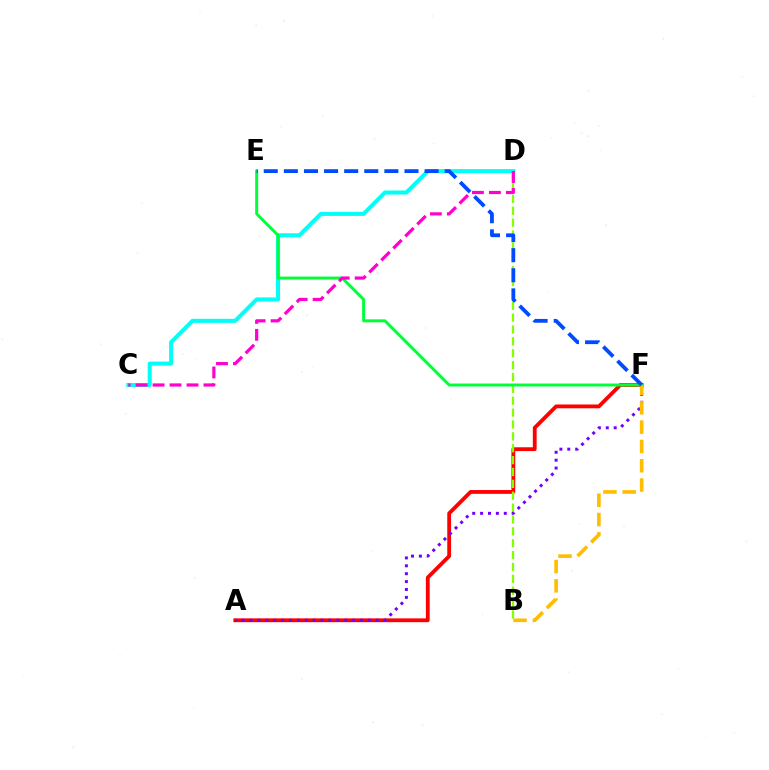{('A', 'F'): [{'color': '#ff0000', 'line_style': 'solid', 'thickness': 2.74}, {'color': '#7200ff', 'line_style': 'dotted', 'thickness': 2.14}], ('B', 'D'): [{'color': '#84ff00', 'line_style': 'dashed', 'thickness': 1.61}], ('C', 'D'): [{'color': '#00fff6', 'line_style': 'solid', 'thickness': 2.91}, {'color': '#ff00cf', 'line_style': 'dashed', 'thickness': 2.3}], ('E', 'F'): [{'color': '#00ff39', 'line_style': 'solid', 'thickness': 2.13}, {'color': '#004bff', 'line_style': 'dashed', 'thickness': 2.73}], ('B', 'F'): [{'color': '#ffbd00', 'line_style': 'dashed', 'thickness': 2.62}]}